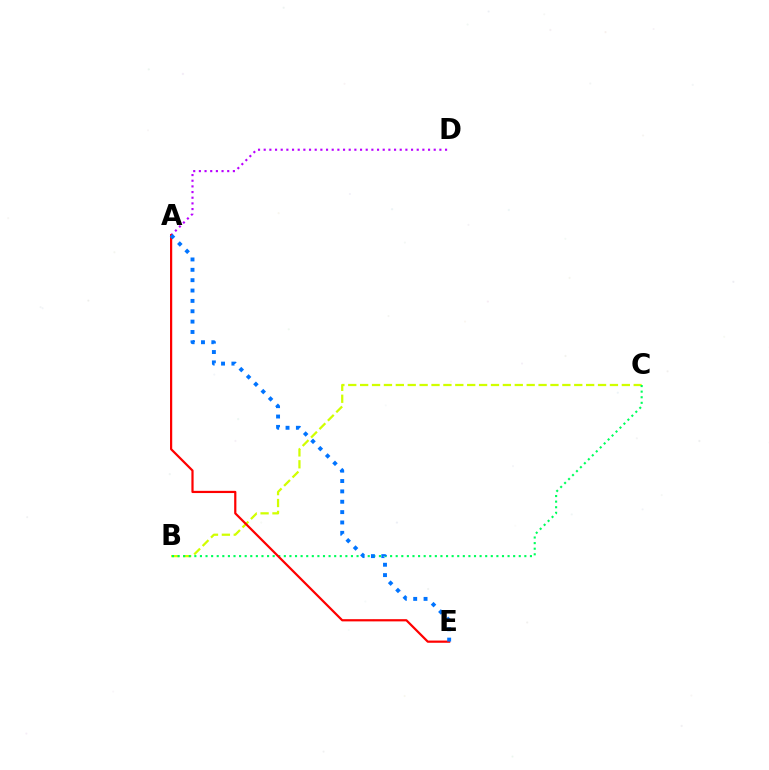{('B', 'C'): [{'color': '#d1ff00', 'line_style': 'dashed', 'thickness': 1.62}, {'color': '#00ff5c', 'line_style': 'dotted', 'thickness': 1.52}], ('A', 'D'): [{'color': '#b900ff', 'line_style': 'dotted', 'thickness': 1.54}], ('A', 'E'): [{'color': '#ff0000', 'line_style': 'solid', 'thickness': 1.59}, {'color': '#0074ff', 'line_style': 'dotted', 'thickness': 2.81}]}